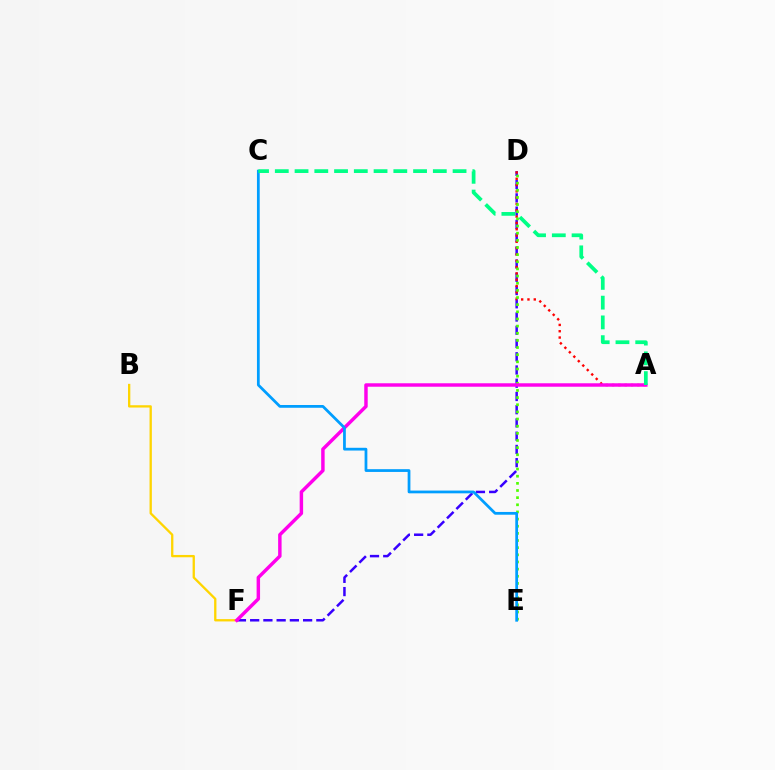{('B', 'F'): [{'color': '#ffd500', 'line_style': 'solid', 'thickness': 1.66}], ('D', 'F'): [{'color': '#3700ff', 'line_style': 'dashed', 'thickness': 1.8}], ('A', 'D'): [{'color': '#ff0000', 'line_style': 'dotted', 'thickness': 1.71}], ('D', 'E'): [{'color': '#4fff00', 'line_style': 'dotted', 'thickness': 1.94}], ('A', 'F'): [{'color': '#ff00ed', 'line_style': 'solid', 'thickness': 2.48}], ('C', 'E'): [{'color': '#009eff', 'line_style': 'solid', 'thickness': 1.99}], ('A', 'C'): [{'color': '#00ff86', 'line_style': 'dashed', 'thickness': 2.68}]}